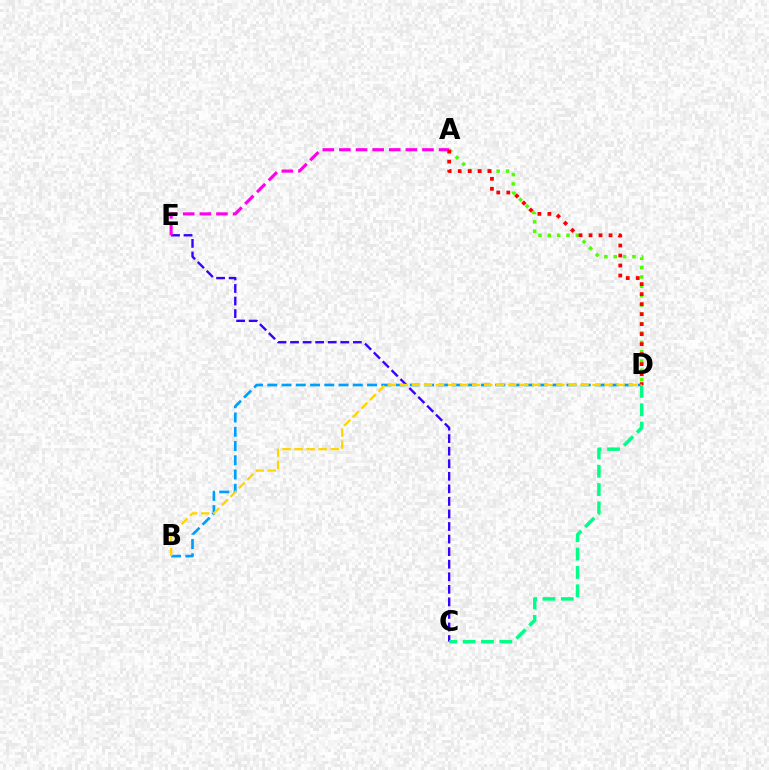{('C', 'E'): [{'color': '#3700ff', 'line_style': 'dashed', 'thickness': 1.71}], ('A', 'D'): [{'color': '#4fff00', 'line_style': 'dotted', 'thickness': 2.54}, {'color': '#ff0000', 'line_style': 'dotted', 'thickness': 2.72}], ('A', 'E'): [{'color': '#ff00ed', 'line_style': 'dashed', 'thickness': 2.26}], ('C', 'D'): [{'color': '#00ff86', 'line_style': 'dashed', 'thickness': 2.49}], ('B', 'D'): [{'color': '#009eff', 'line_style': 'dashed', 'thickness': 1.94}, {'color': '#ffd500', 'line_style': 'dashed', 'thickness': 1.64}]}